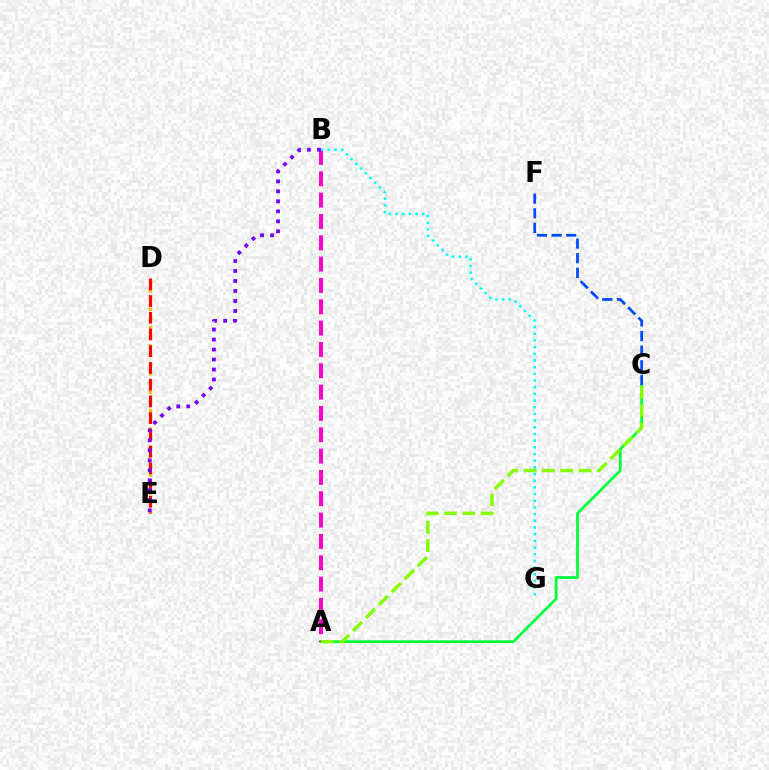{('A', 'C'): [{'color': '#00ff39', 'line_style': 'solid', 'thickness': 1.97}, {'color': '#84ff00', 'line_style': 'dashed', 'thickness': 2.49}], ('D', 'E'): [{'color': '#ffbd00', 'line_style': 'dotted', 'thickness': 2.5}, {'color': '#ff0000', 'line_style': 'dashed', 'thickness': 2.27}], ('A', 'B'): [{'color': '#ff00cf', 'line_style': 'dashed', 'thickness': 2.9}], ('B', 'G'): [{'color': '#00fff6', 'line_style': 'dotted', 'thickness': 1.82}], ('C', 'F'): [{'color': '#004bff', 'line_style': 'dashed', 'thickness': 1.99}], ('B', 'E'): [{'color': '#7200ff', 'line_style': 'dotted', 'thickness': 2.72}]}